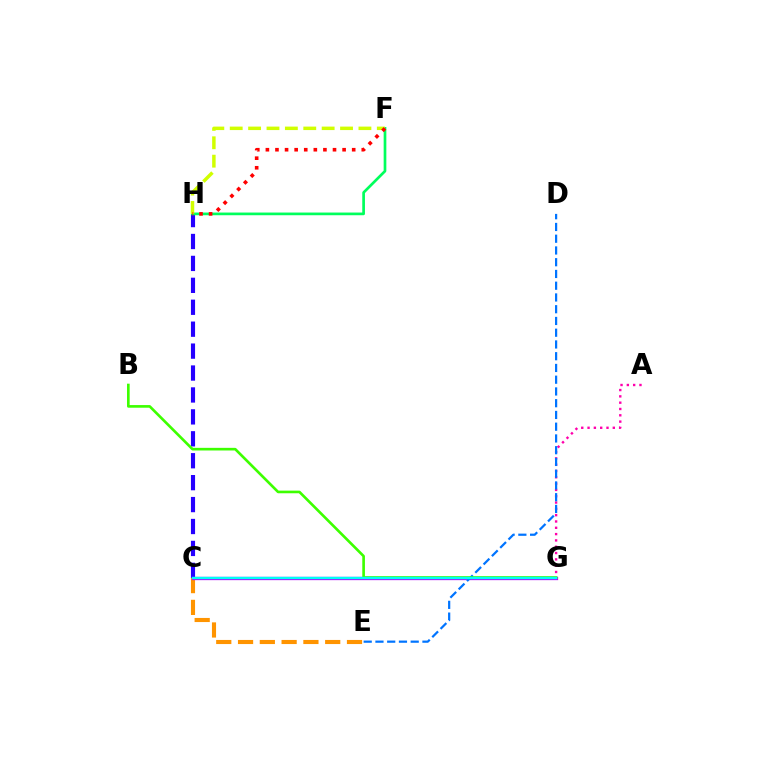{('C', 'H'): [{'color': '#2500ff', 'line_style': 'dashed', 'thickness': 2.98}], ('A', 'G'): [{'color': '#ff00ac', 'line_style': 'dotted', 'thickness': 1.72}], ('C', 'E'): [{'color': '#ff9400', 'line_style': 'dashed', 'thickness': 2.96}], ('C', 'G'): [{'color': '#b900ff', 'line_style': 'solid', 'thickness': 2.37}, {'color': '#00fff6', 'line_style': 'solid', 'thickness': 1.72}], ('F', 'H'): [{'color': '#00ff5c', 'line_style': 'solid', 'thickness': 1.94}, {'color': '#d1ff00', 'line_style': 'dashed', 'thickness': 2.5}, {'color': '#ff0000', 'line_style': 'dotted', 'thickness': 2.61}], ('D', 'E'): [{'color': '#0074ff', 'line_style': 'dashed', 'thickness': 1.6}], ('B', 'G'): [{'color': '#3dff00', 'line_style': 'solid', 'thickness': 1.9}]}